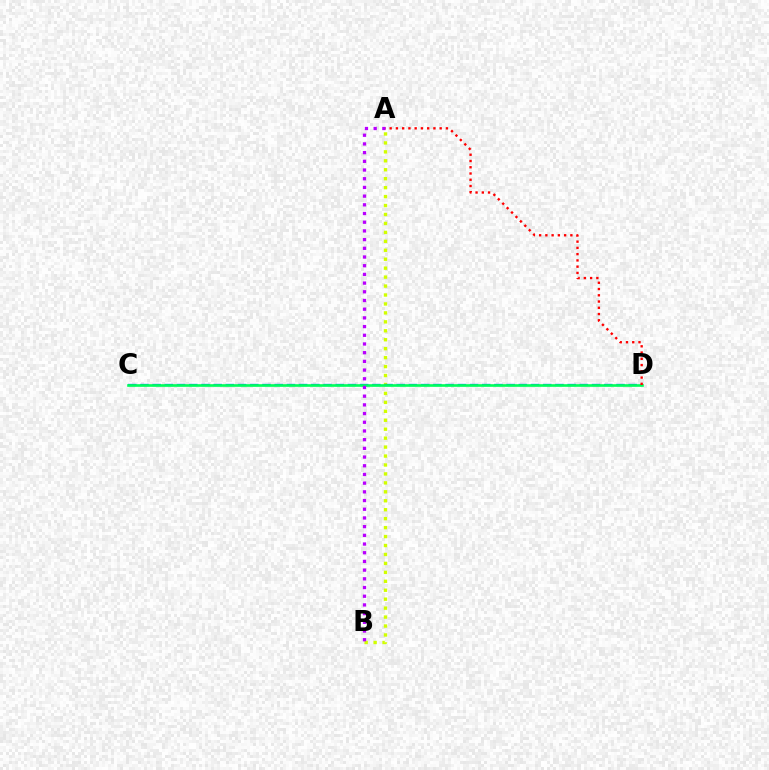{('A', 'B'): [{'color': '#d1ff00', 'line_style': 'dotted', 'thickness': 2.43}, {'color': '#b900ff', 'line_style': 'dotted', 'thickness': 2.36}], ('C', 'D'): [{'color': '#0074ff', 'line_style': 'dashed', 'thickness': 1.66}, {'color': '#00ff5c', 'line_style': 'solid', 'thickness': 1.9}], ('A', 'D'): [{'color': '#ff0000', 'line_style': 'dotted', 'thickness': 1.7}]}